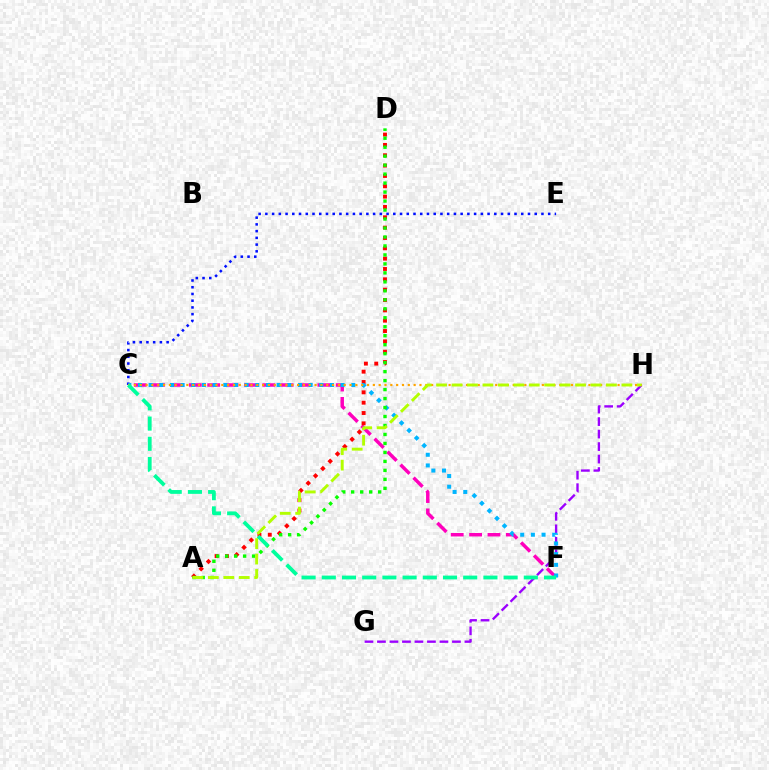{('C', 'E'): [{'color': '#0010ff', 'line_style': 'dotted', 'thickness': 1.83}], ('C', 'F'): [{'color': '#ff00bd', 'line_style': 'dashed', 'thickness': 2.5}, {'color': '#00b5ff', 'line_style': 'dotted', 'thickness': 2.9}, {'color': '#00ff9d', 'line_style': 'dashed', 'thickness': 2.74}], ('A', 'D'): [{'color': '#ff0000', 'line_style': 'dotted', 'thickness': 2.81}, {'color': '#08ff00', 'line_style': 'dotted', 'thickness': 2.44}], ('G', 'H'): [{'color': '#9b00ff', 'line_style': 'dashed', 'thickness': 1.7}], ('C', 'H'): [{'color': '#ffa500', 'line_style': 'dotted', 'thickness': 1.58}], ('A', 'H'): [{'color': '#b3ff00', 'line_style': 'dashed', 'thickness': 2.1}]}